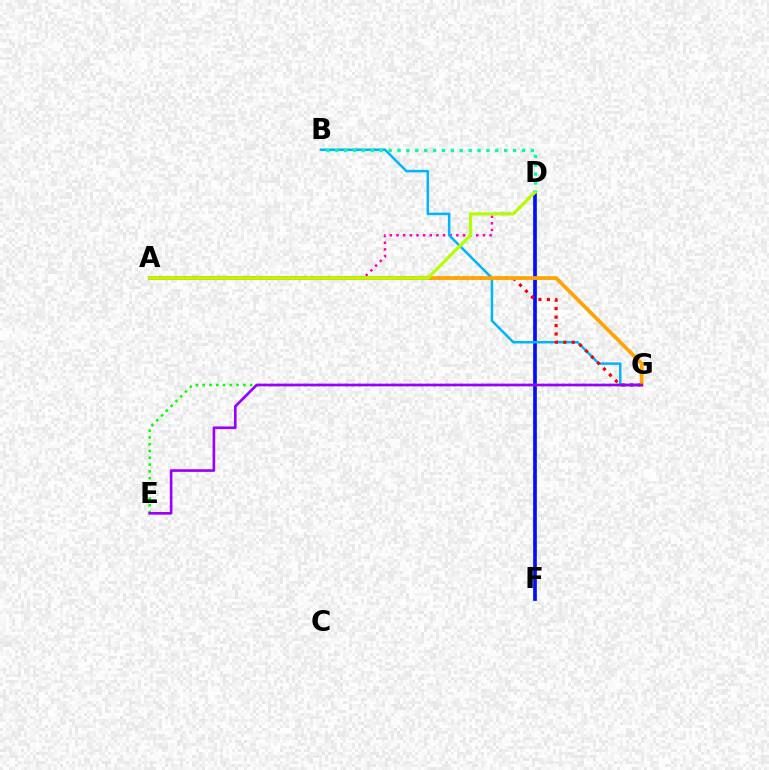{('D', 'F'): [{'color': '#0010ff', 'line_style': 'solid', 'thickness': 2.66}], ('A', 'D'): [{'color': '#ff00bd', 'line_style': 'dotted', 'thickness': 1.81}, {'color': '#b3ff00', 'line_style': 'solid', 'thickness': 2.26}], ('E', 'G'): [{'color': '#08ff00', 'line_style': 'dotted', 'thickness': 1.84}, {'color': '#9b00ff', 'line_style': 'solid', 'thickness': 1.92}], ('B', 'G'): [{'color': '#00b5ff', 'line_style': 'solid', 'thickness': 1.8}], ('A', 'G'): [{'color': '#ff0000', 'line_style': 'dotted', 'thickness': 2.3}, {'color': '#ffa500', 'line_style': 'solid', 'thickness': 2.72}], ('B', 'D'): [{'color': '#00ff9d', 'line_style': 'dotted', 'thickness': 2.42}]}